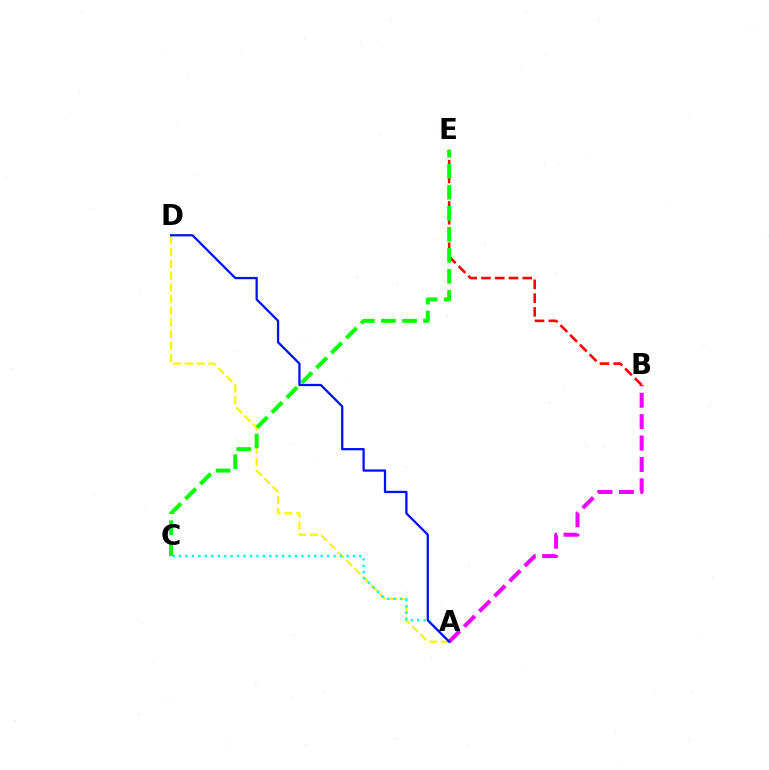{('B', 'E'): [{'color': '#ff0000', 'line_style': 'dashed', 'thickness': 1.87}], ('A', 'D'): [{'color': '#fcf500', 'line_style': 'dashed', 'thickness': 1.6}, {'color': '#0010ff', 'line_style': 'solid', 'thickness': 1.64}], ('C', 'E'): [{'color': '#08ff00', 'line_style': 'dashed', 'thickness': 2.86}], ('A', 'C'): [{'color': '#00fff6', 'line_style': 'dotted', 'thickness': 1.75}], ('A', 'B'): [{'color': '#ee00ff', 'line_style': 'dashed', 'thickness': 2.91}]}